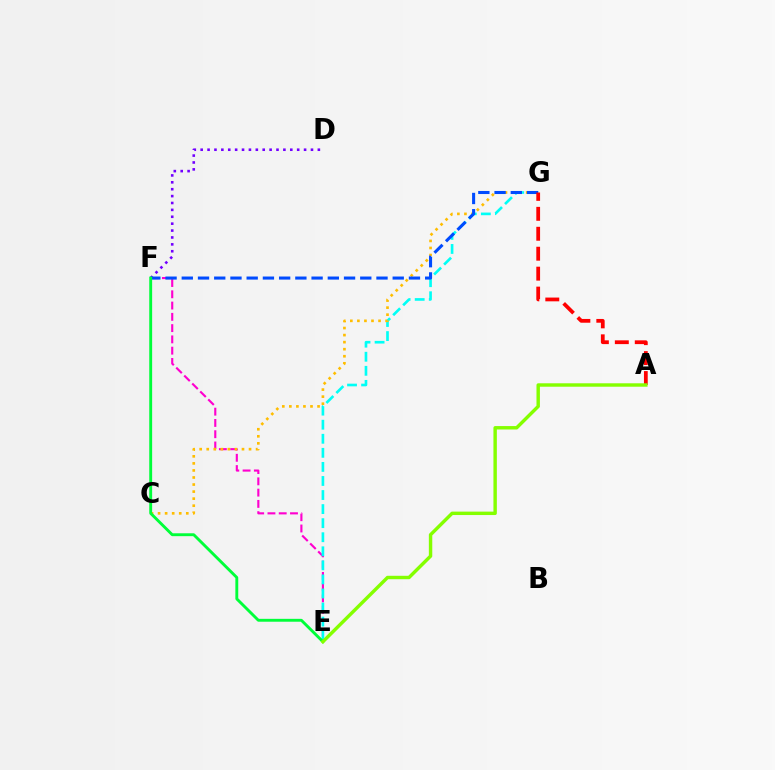{('E', 'F'): [{'color': '#ff00cf', 'line_style': 'dashed', 'thickness': 1.53}, {'color': '#00ff39', 'line_style': 'solid', 'thickness': 2.08}], ('D', 'F'): [{'color': '#7200ff', 'line_style': 'dotted', 'thickness': 1.87}], ('E', 'G'): [{'color': '#00fff6', 'line_style': 'dashed', 'thickness': 1.91}], ('C', 'G'): [{'color': '#ffbd00', 'line_style': 'dotted', 'thickness': 1.92}], ('F', 'G'): [{'color': '#004bff', 'line_style': 'dashed', 'thickness': 2.2}], ('A', 'G'): [{'color': '#ff0000', 'line_style': 'dashed', 'thickness': 2.71}], ('A', 'E'): [{'color': '#84ff00', 'line_style': 'solid', 'thickness': 2.46}]}